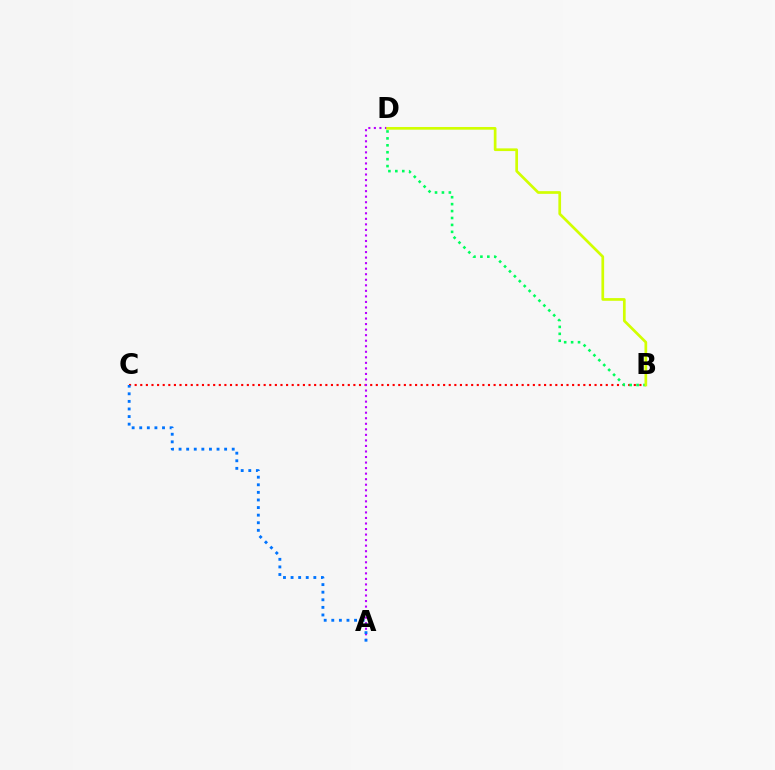{('B', 'C'): [{'color': '#ff0000', 'line_style': 'dotted', 'thickness': 1.52}], ('A', 'D'): [{'color': '#b900ff', 'line_style': 'dotted', 'thickness': 1.51}], ('A', 'C'): [{'color': '#0074ff', 'line_style': 'dotted', 'thickness': 2.06}], ('B', 'D'): [{'color': '#00ff5c', 'line_style': 'dotted', 'thickness': 1.88}, {'color': '#d1ff00', 'line_style': 'solid', 'thickness': 1.94}]}